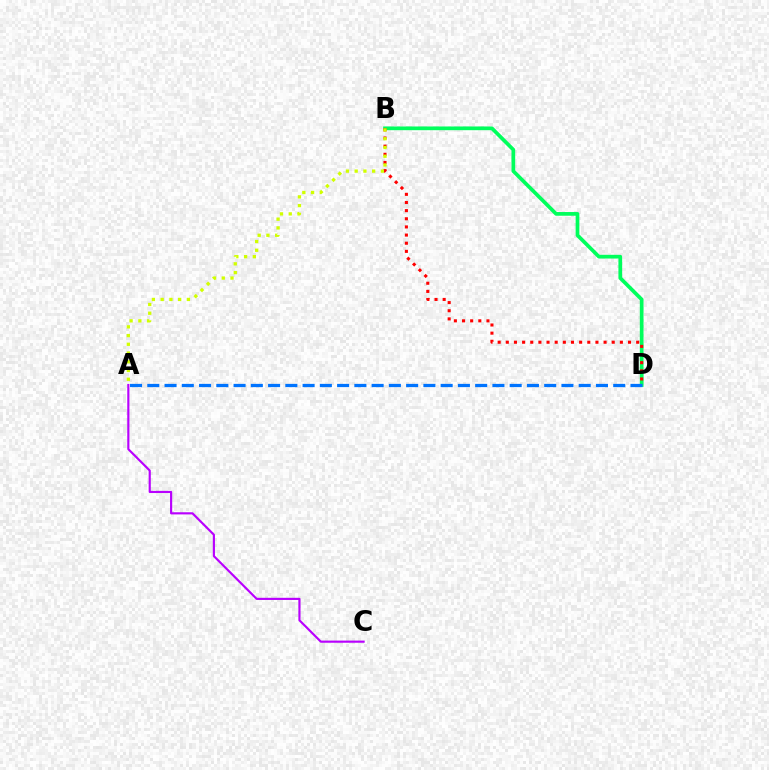{('B', 'D'): [{'color': '#00ff5c', 'line_style': 'solid', 'thickness': 2.67}, {'color': '#ff0000', 'line_style': 'dotted', 'thickness': 2.21}], ('A', 'B'): [{'color': '#d1ff00', 'line_style': 'dotted', 'thickness': 2.38}], ('A', 'D'): [{'color': '#0074ff', 'line_style': 'dashed', 'thickness': 2.34}], ('A', 'C'): [{'color': '#b900ff', 'line_style': 'solid', 'thickness': 1.55}]}